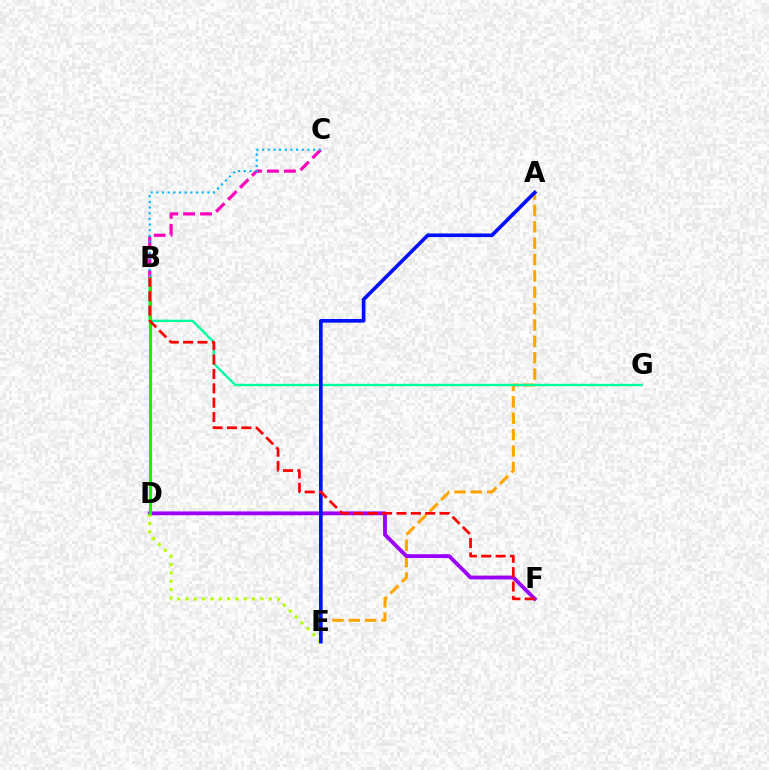{('A', 'E'): [{'color': '#ffa500', 'line_style': 'dashed', 'thickness': 2.22}, {'color': '#0010ff', 'line_style': 'solid', 'thickness': 2.62}], ('D', 'F'): [{'color': '#9b00ff', 'line_style': 'solid', 'thickness': 2.75}], ('D', 'E'): [{'color': '#b3ff00', 'line_style': 'dotted', 'thickness': 2.27}], ('B', 'G'): [{'color': '#00ff9d', 'line_style': 'solid', 'thickness': 1.7}], ('B', 'C'): [{'color': '#ff00bd', 'line_style': 'dashed', 'thickness': 2.3}, {'color': '#00b5ff', 'line_style': 'dotted', 'thickness': 1.54}], ('B', 'D'): [{'color': '#08ff00', 'line_style': 'solid', 'thickness': 2.24}], ('B', 'F'): [{'color': '#ff0000', 'line_style': 'dashed', 'thickness': 1.95}]}